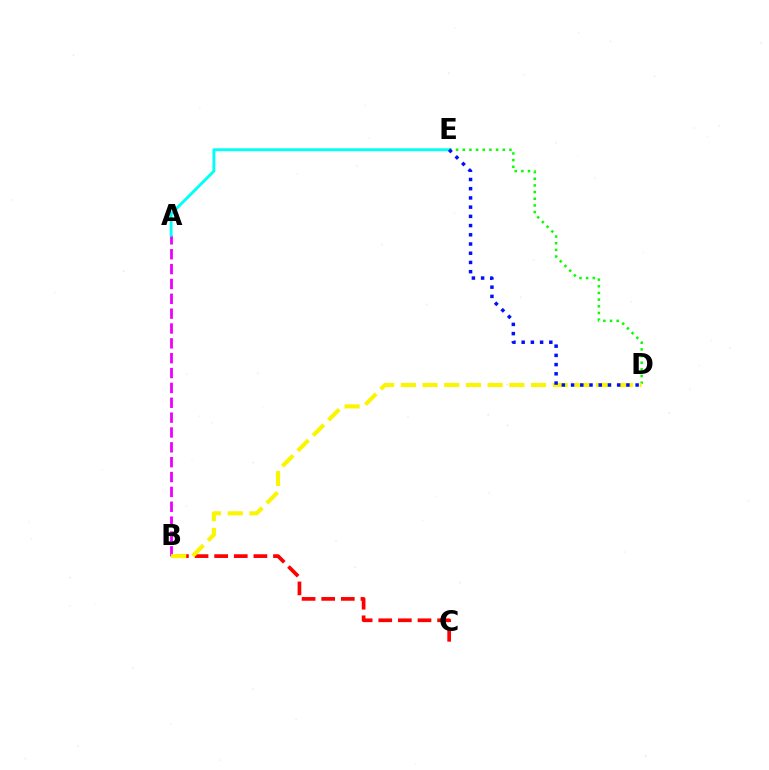{('B', 'C'): [{'color': '#ff0000', 'line_style': 'dashed', 'thickness': 2.66}], ('A', 'B'): [{'color': '#ee00ff', 'line_style': 'dashed', 'thickness': 2.02}], ('A', 'E'): [{'color': '#00fff6', 'line_style': 'solid', 'thickness': 2.09}], ('D', 'E'): [{'color': '#08ff00', 'line_style': 'dotted', 'thickness': 1.81}, {'color': '#0010ff', 'line_style': 'dotted', 'thickness': 2.5}], ('B', 'D'): [{'color': '#fcf500', 'line_style': 'dashed', 'thickness': 2.95}]}